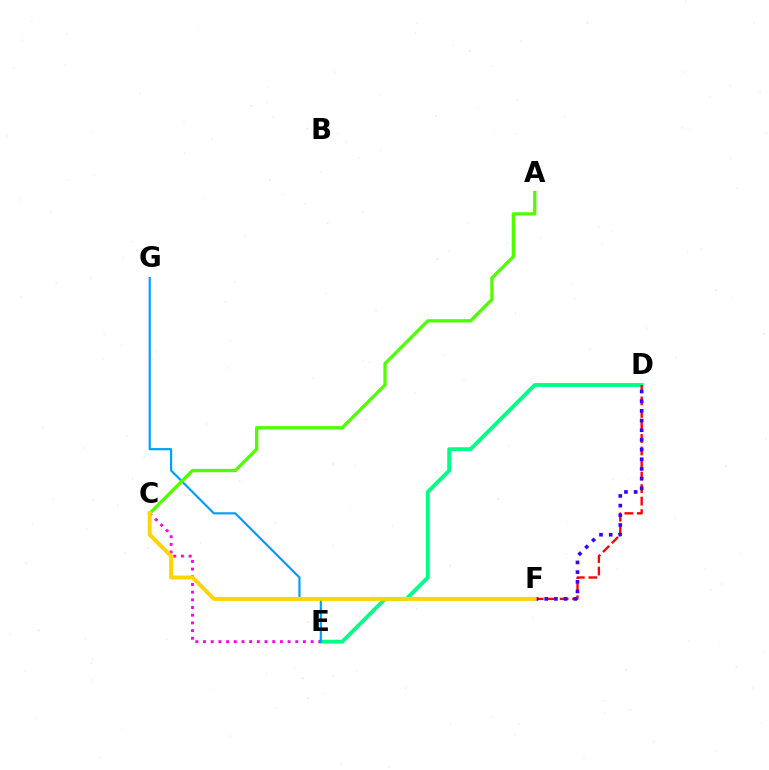{('D', 'E'): [{'color': '#00ff86', 'line_style': 'solid', 'thickness': 2.78}], ('C', 'E'): [{'color': '#ff00ed', 'line_style': 'dotted', 'thickness': 2.09}], ('D', 'F'): [{'color': '#ff0000', 'line_style': 'dashed', 'thickness': 1.7}, {'color': '#3700ff', 'line_style': 'dotted', 'thickness': 2.63}], ('E', 'G'): [{'color': '#009eff', 'line_style': 'solid', 'thickness': 1.56}], ('A', 'C'): [{'color': '#4fff00', 'line_style': 'solid', 'thickness': 2.38}], ('C', 'F'): [{'color': '#ffd500', 'line_style': 'solid', 'thickness': 2.85}]}